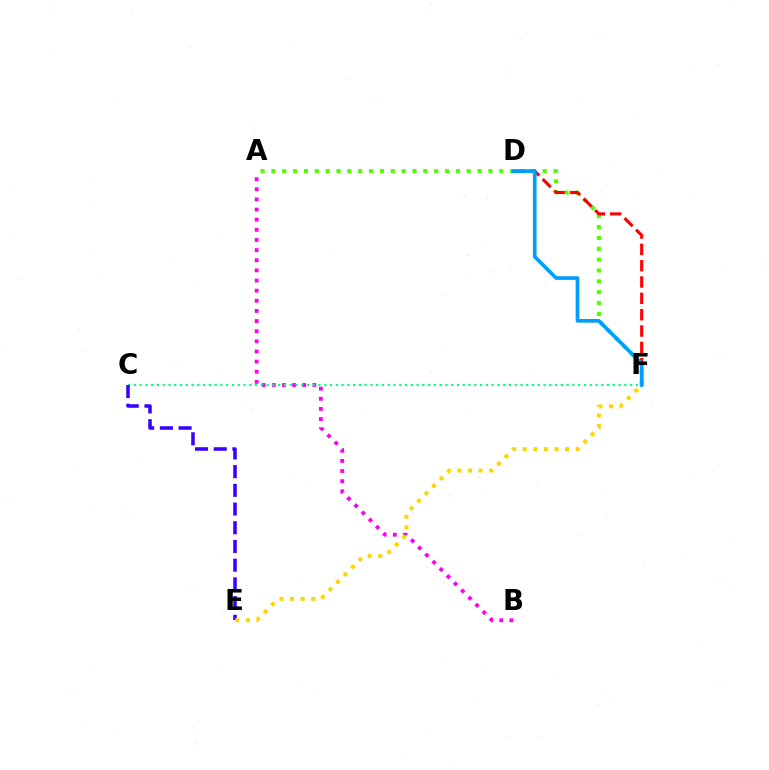{('A', 'F'): [{'color': '#4fff00', 'line_style': 'dotted', 'thickness': 2.95}], ('A', 'B'): [{'color': '#ff00ed', 'line_style': 'dotted', 'thickness': 2.75}], ('D', 'F'): [{'color': '#ff0000', 'line_style': 'dashed', 'thickness': 2.22}, {'color': '#009eff', 'line_style': 'solid', 'thickness': 2.64}], ('C', 'F'): [{'color': '#00ff86', 'line_style': 'dotted', 'thickness': 1.57}], ('C', 'E'): [{'color': '#3700ff', 'line_style': 'dashed', 'thickness': 2.54}], ('E', 'F'): [{'color': '#ffd500', 'line_style': 'dotted', 'thickness': 2.88}]}